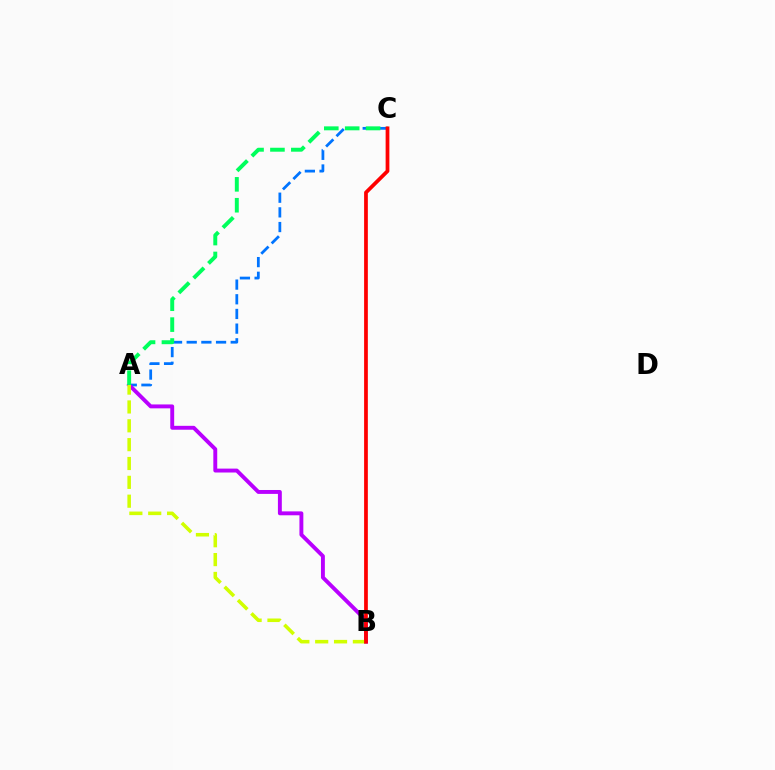{('A', 'C'): [{'color': '#0074ff', 'line_style': 'dashed', 'thickness': 1.99}, {'color': '#00ff5c', 'line_style': 'dashed', 'thickness': 2.84}], ('A', 'B'): [{'color': '#b900ff', 'line_style': 'solid', 'thickness': 2.81}, {'color': '#d1ff00', 'line_style': 'dashed', 'thickness': 2.56}], ('B', 'C'): [{'color': '#ff0000', 'line_style': 'solid', 'thickness': 2.7}]}